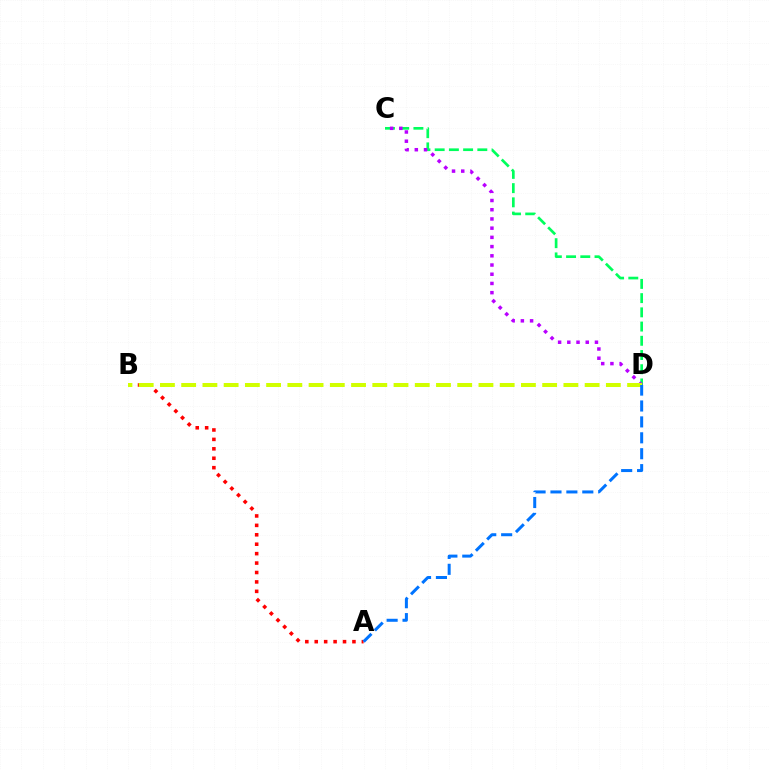{('C', 'D'): [{'color': '#00ff5c', 'line_style': 'dashed', 'thickness': 1.93}, {'color': '#b900ff', 'line_style': 'dotted', 'thickness': 2.5}], ('A', 'B'): [{'color': '#ff0000', 'line_style': 'dotted', 'thickness': 2.56}], ('B', 'D'): [{'color': '#d1ff00', 'line_style': 'dashed', 'thickness': 2.88}], ('A', 'D'): [{'color': '#0074ff', 'line_style': 'dashed', 'thickness': 2.16}]}